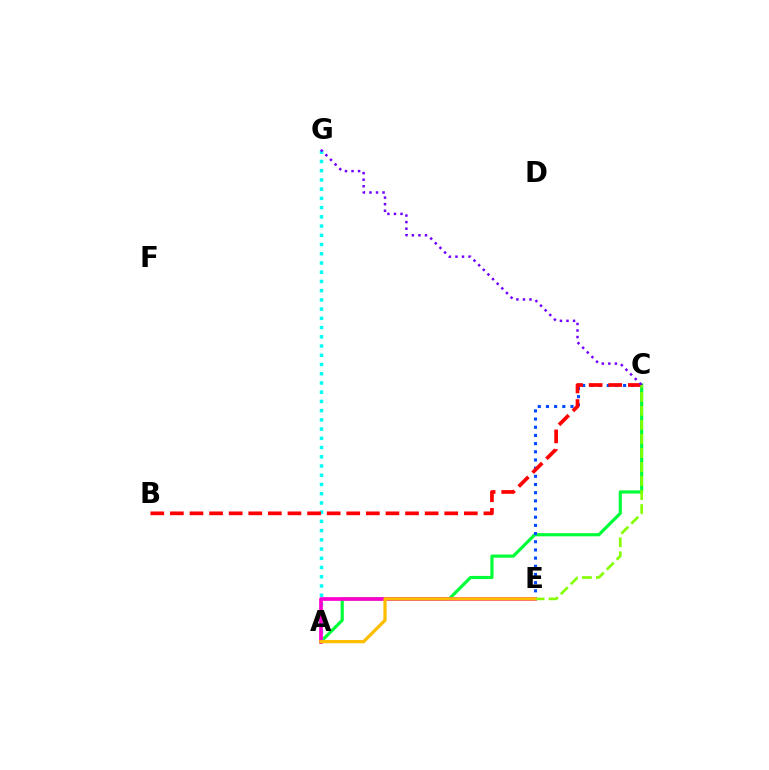{('A', 'C'): [{'color': '#00ff39', 'line_style': 'solid', 'thickness': 2.28}], ('A', 'G'): [{'color': '#00fff6', 'line_style': 'dotted', 'thickness': 2.51}], ('C', 'E'): [{'color': '#004bff', 'line_style': 'dotted', 'thickness': 2.22}, {'color': '#84ff00', 'line_style': 'dashed', 'thickness': 1.91}], ('A', 'E'): [{'color': '#ff00cf', 'line_style': 'solid', 'thickness': 2.66}, {'color': '#ffbd00', 'line_style': 'solid', 'thickness': 2.34}], ('B', 'C'): [{'color': '#ff0000', 'line_style': 'dashed', 'thickness': 2.66}], ('C', 'G'): [{'color': '#7200ff', 'line_style': 'dotted', 'thickness': 1.78}]}